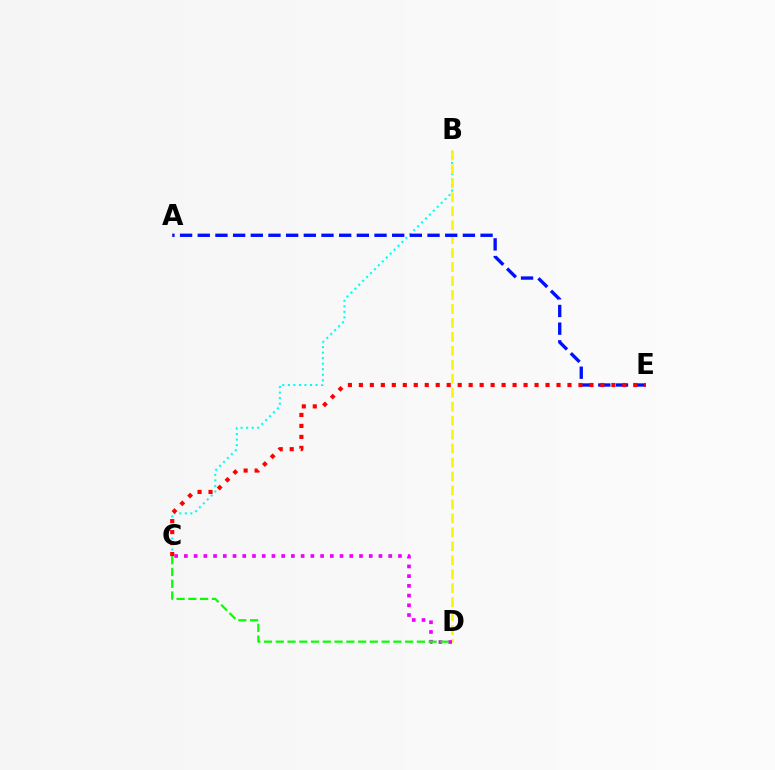{('B', 'C'): [{'color': '#00fff6', 'line_style': 'dotted', 'thickness': 1.5}], ('B', 'D'): [{'color': '#fcf500', 'line_style': 'dashed', 'thickness': 1.9}], ('A', 'E'): [{'color': '#0010ff', 'line_style': 'dashed', 'thickness': 2.4}], ('C', 'D'): [{'color': '#ee00ff', 'line_style': 'dotted', 'thickness': 2.64}, {'color': '#08ff00', 'line_style': 'dashed', 'thickness': 1.6}], ('C', 'E'): [{'color': '#ff0000', 'line_style': 'dotted', 'thickness': 2.98}]}